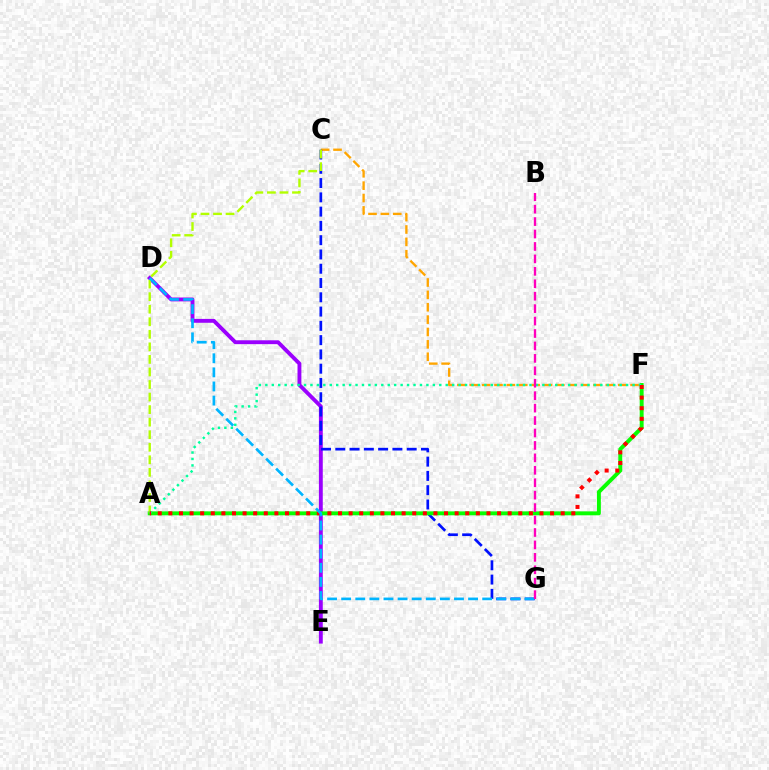{('C', 'F'): [{'color': '#ffa500', 'line_style': 'dashed', 'thickness': 1.68}], ('D', 'E'): [{'color': '#9b00ff', 'line_style': 'solid', 'thickness': 2.78}], ('C', 'G'): [{'color': '#0010ff', 'line_style': 'dashed', 'thickness': 1.94}], ('A', 'F'): [{'color': '#08ff00', 'line_style': 'solid', 'thickness': 2.83}, {'color': '#00ff9d', 'line_style': 'dotted', 'thickness': 1.75}, {'color': '#ff0000', 'line_style': 'dotted', 'thickness': 2.88}], ('A', 'C'): [{'color': '#b3ff00', 'line_style': 'dashed', 'thickness': 1.7}], ('D', 'G'): [{'color': '#00b5ff', 'line_style': 'dashed', 'thickness': 1.92}], ('B', 'G'): [{'color': '#ff00bd', 'line_style': 'dashed', 'thickness': 1.69}]}